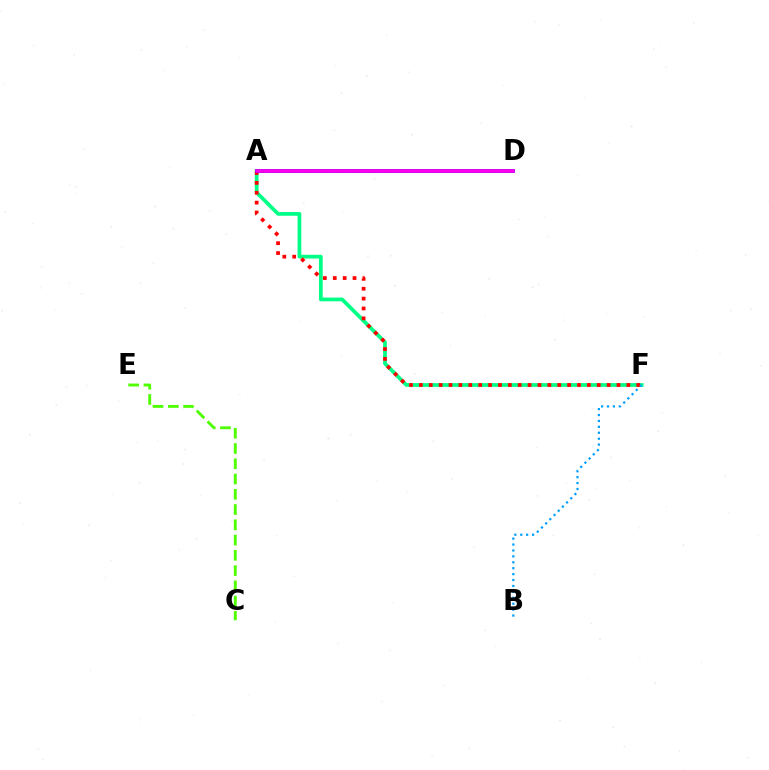{('A', 'F'): [{'color': '#00ff86', 'line_style': 'solid', 'thickness': 2.69}, {'color': '#ff0000', 'line_style': 'dotted', 'thickness': 2.68}], ('B', 'F'): [{'color': '#009eff', 'line_style': 'dotted', 'thickness': 1.61}], ('C', 'E'): [{'color': '#4fff00', 'line_style': 'dashed', 'thickness': 2.07}], ('A', 'D'): [{'color': '#ffd500', 'line_style': 'dashed', 'thickness': 2.1}, {'color': '#3700ff', 'line_style': 'solid', 'thickness': 2.67}, {'color': '#ff00ed', 'line_style': 'solid', 'thickness': 2.52}]}